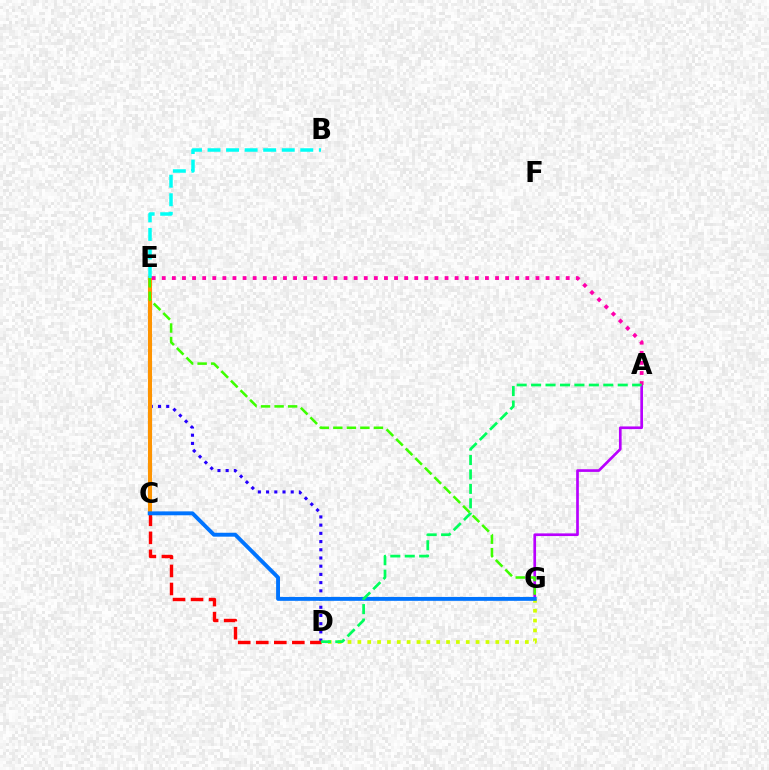{('A', 'G'): [{'color': '#b900ff', 'line_style': 'solid', 'thickness': 1.93}], ('D', 'G'): [{'color': '#d1ff00', 'line_style': 'dotted', 'thickness': 2.68}], ('D', 'E'): [{'color': '#2500ff', 'line_style': 'dotted', 'thickness': 2.23}], ('C', 'E'): [{'color': '#ff9400', 'line_style': 'solid', 'thickness': 2.95}], ('A', 'E'): [{'color': '#ff00ac', 'line_style': 'dotted', 'thickness': 2.74}], ('B', 'E'): [{'color': '#00fff6', 'line_style': 'dashed', 'thickness': 2.52}], ('E', 'G'): [{'color': '#3dff00', 'line_style': 'dashed', 'thickness': 1.84}], ('C', 'D'): [{'color': '#ff0000', 'line_style': 'dashed', 'thickness': 2.45}], ('C', 'G'): [{'color': '#0074ff', 'line_style': 'solid', 'thickness': 2.8}], ('A', 'D'): [{'color': '#00ff5c', 'line_style': 'dashed', 'thickness': 1.96}]}